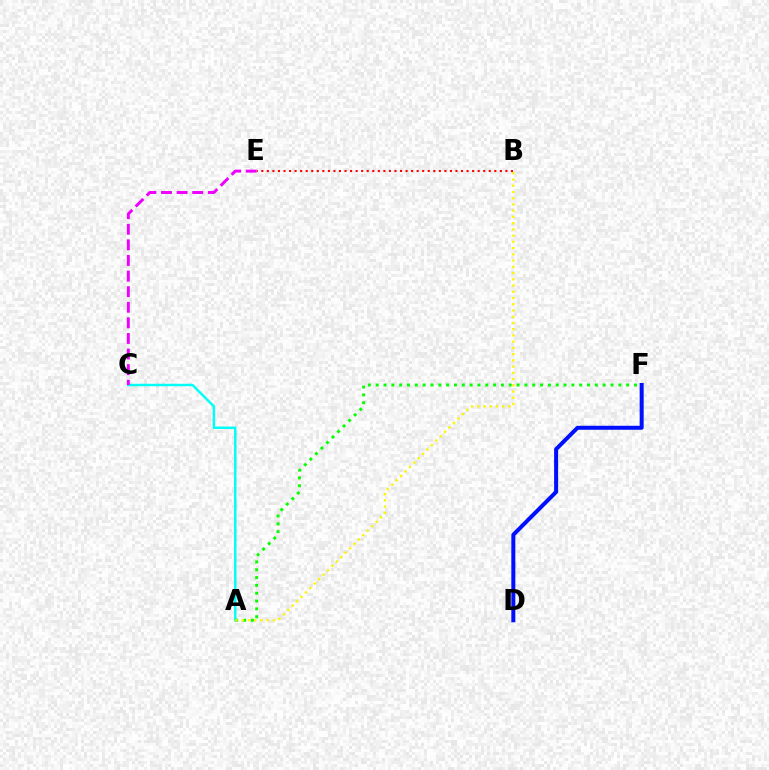{('D', 'F'): [{'color': '#0010ff', 'line_style': 'solid', 'thickness': 2.88}], ('A', 'C'): [{'color': '#00fff6', 'line_style': 'solid', 'thickness': 1.78}], ('A', 'F'): [{'color': '#08ff00', 'line_style': 'dotted', 'thickness': 2.13}], ('A', 'B'): [{'color': '#fcf500', 'line_style': 'dotted', 'thickness': 1.69}], ('C', 'E'): [{'color': '#ee00ff', 'line_style': 'dashed', 'thickness': 2.12}], ('B', 'E'): [{'color': '#ff0000', 'line_style': 'dotted', 'thickness': 1.51}]}